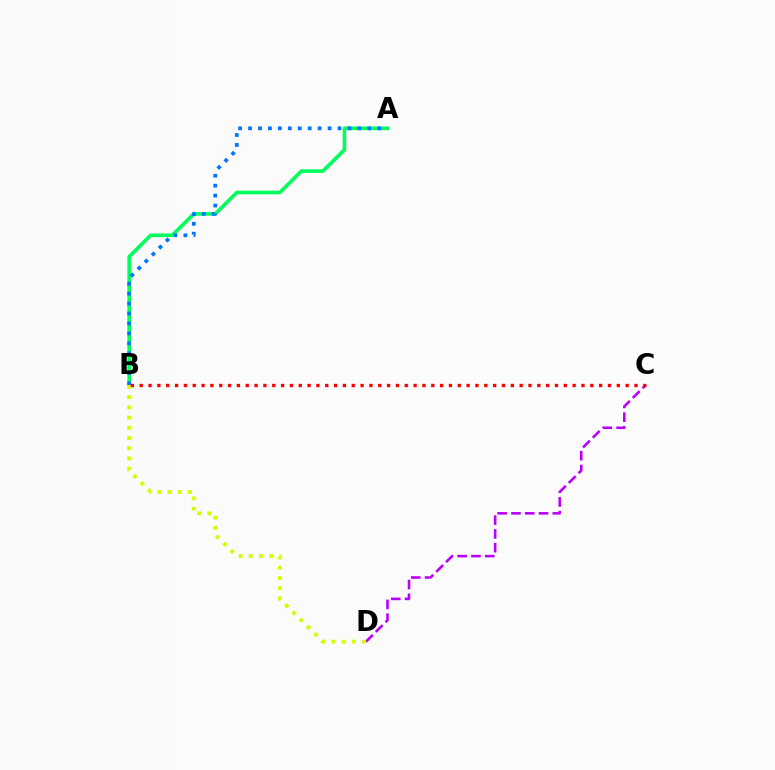{('A', 'B'): [{'color': '#00ff5c', 'line_style': 'solid', 'thickness': 2.61}, {'color': '#0074ff', 'line_style': 'dotted', 'thickness': 2.7}], ('C', 'D'): [{'color': '#b900ff', 'line_style': 'dashed', 'thickness': 1.87}], ('B', 'D'): [{'color': '#d1ff00', 'line_style': 'dotted', 'thickness': 2.78}], ('B', 'C'): [{'color': '#ff0000', 'line_style': 'dotted', 'thickness': 2.4}]}